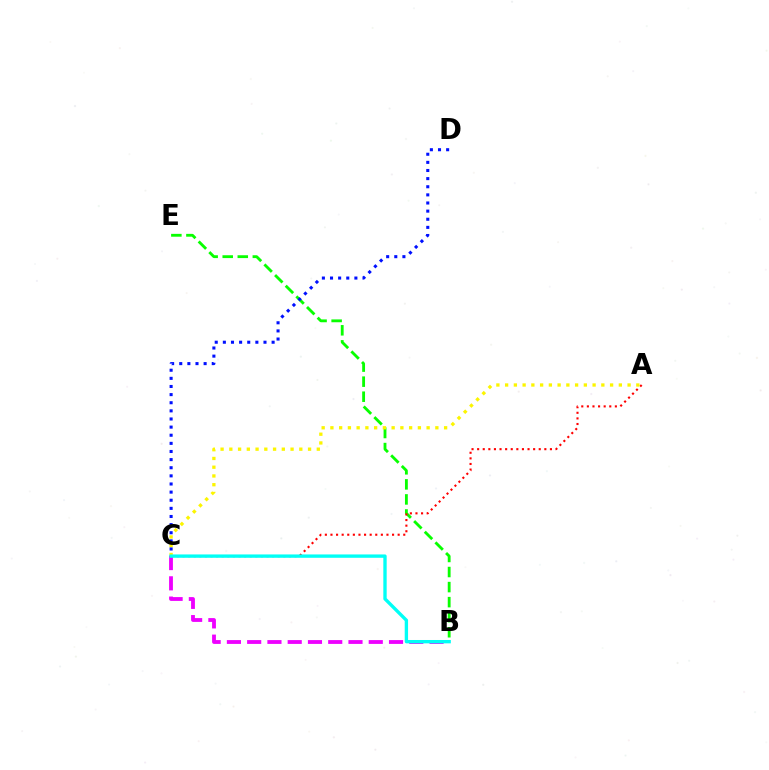{('B', 'E'): [{'color': '#08ff00', 'line_style': 'dashed', 'thickness': 2.05}], ('A', 'C'): [{'color': '#ff0000', 'line_style': 'dotted', 'thickness': 1.52}, {'color': '#fcf500', 'line_style': 'dotted', 'thickness': 2.38}], ('B', 'C'): [{'color': '#ee00ff', 'line_style': 'dashed', 'thickness': 2.75}, {'color': '#00fff6', 'line_style': 'solid', 'thickness': 2.41}], ('C', 'D'): [{'color': '#0010ff', 'line_style': 'dotted', 'thickness': 2.21}]}